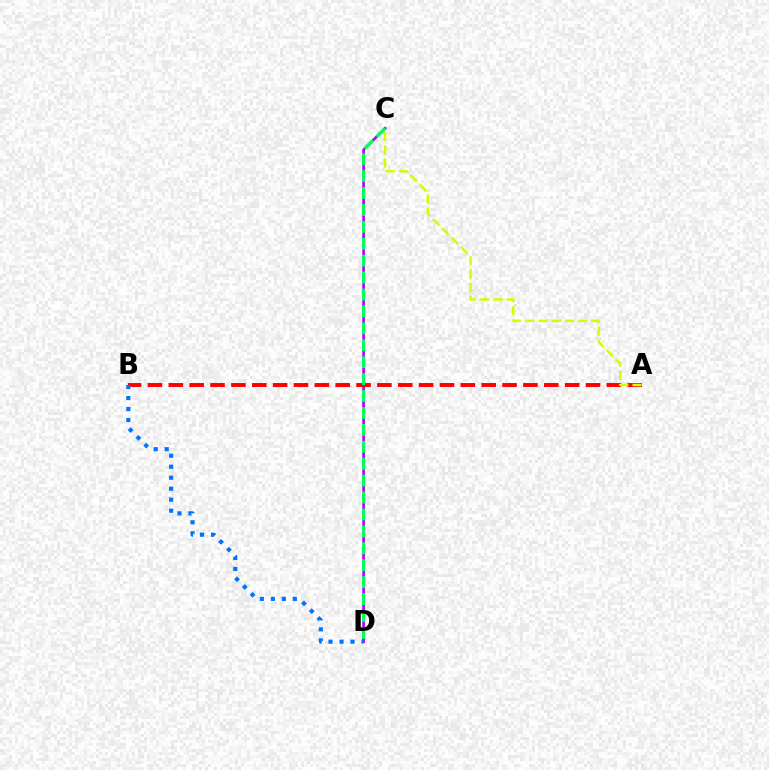{('C', 'D'): [{'color': '#b900ff', 'line_style': 'solid', 'thickness': 1.92}, {'color': '#00ff5c', 'line_style': 'dashed', 'thickness': 2.3}], ('A', 'B'): [{'color': '#ff0000', 'line_style': 'dashed', 'thickness': 2.83}], ('A', 'C'): [{'color': '#d1ff00', 'line_style': 'dashed', 'thickness': 1.8}], ('B', 'D'): [{'color': '#0074ff', 'line_style': 'dotted', 'thickness': 2.99}]}